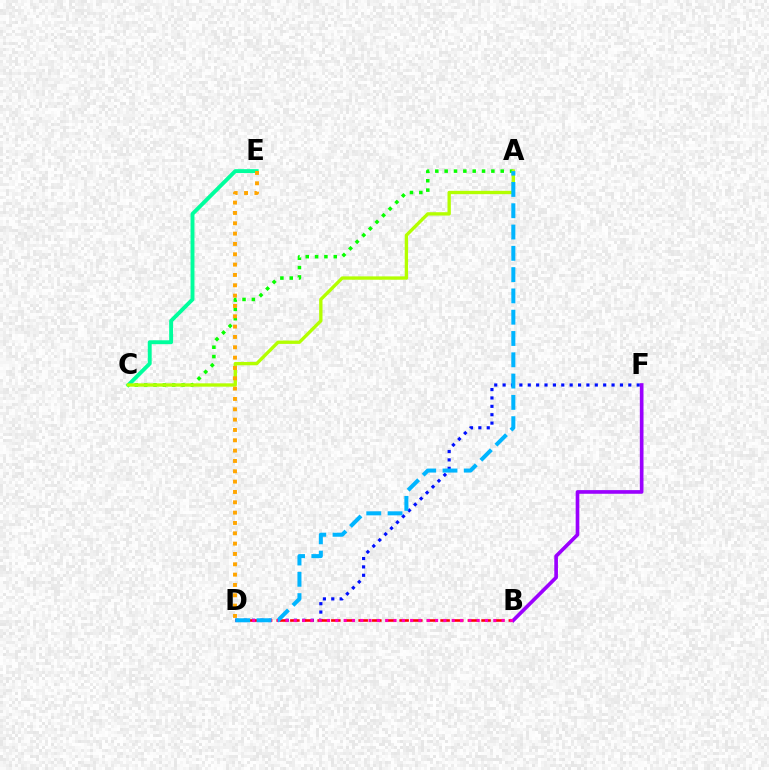{('D', 'F'): [{'color': '#0010ff', 'line_style': 'dotted', 'thickness': 2.28}], ('C', 'E'): [{'color': '#00ff9d', 'line_style': 'solid', 'thickness': 2.81}], ('B', 'D'): [{'color': '#ff0000', 'line_style': 'dashed', 'thickness': 1.85}, {'color': '#ff00bd', 'line_style': 'dotted', 'thickness': 2.26}], ('B', 'F'): [{'color': '#9b00ff', 'line_style': 'solid', 'thickness': 2.63}], ('A', 'C'): [{'color': '#08ff00', 'line_style': 'dotted', 'thickness': 2.54}, {'color': '#b3ff00', 'line_style': 'solid', 'thickness': 2.41}], ('D', 'E'): [{'color': '#ffa500', 'line_style': 'dotted', 'thickness': 2.81}], ('A', 'D'): [{'color': '#00b5ff', 'line_style': 'dashed', 'thickness': 2.89}]}